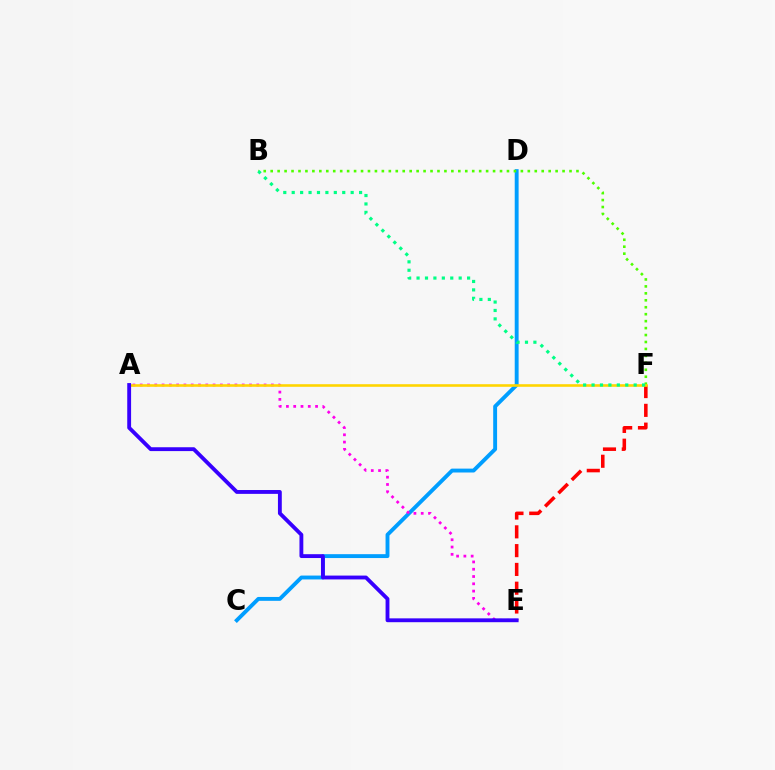{('C', 'D'): [{'color': '#009eff', 'line_style': 'solid', 'thickness': 2.8}], ('B', 'F'): [{'color': '#4fff00', 'line_style': 'dotted', 'thickness': 1.89}, {'color': '#00ff86', 'line_style': 'dotted', 'thickness': 2.29}], ('E', 'F'): [{'color': '#ff0000', 'line_style': 'dashed', 'thickness': 2.55}], ('A', 'E'): [{'color': '#ff00ed', 'line_style': 'dotted', 'thickness': 1.98}, {'color': '#3700ff', 'line_style': 'solid', 'thickness': 2.77}], ('A', 'F'): [{'color': '#ffd500', 'line_style': 'solid', 'thickness': 1.87}]}